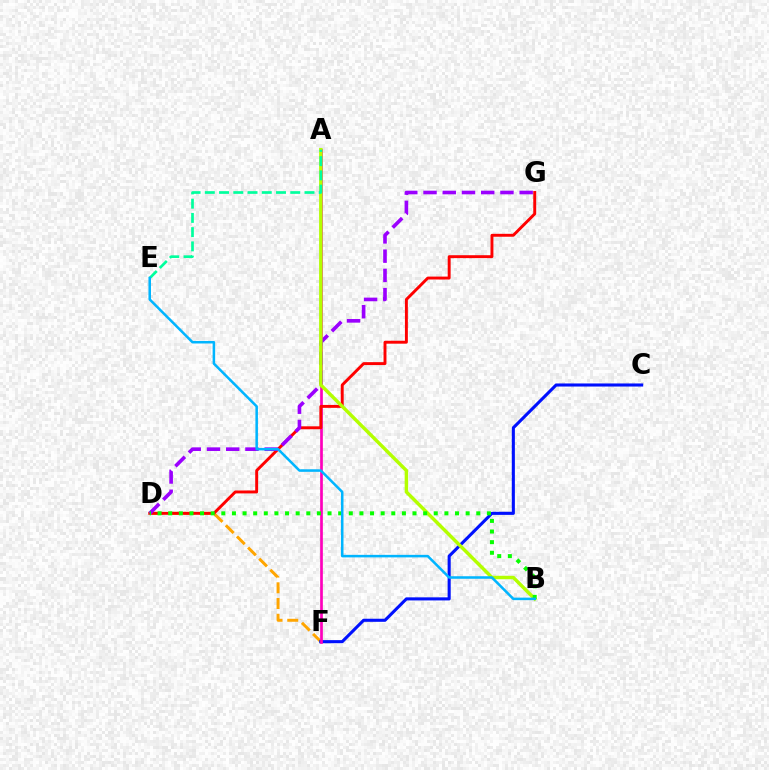{('D', 'F'): [{'color': '#ffa500', 'line_style': 'dashed', 'thickness': 2.14}], ('C', 'F'): [{'color': '#0010ff', 'line_style': 'solid', 'thickness': 2.22}], ('A', 'F'): [{'color': '#ff00bd', 'line_style': 'solid', 'thickness': 1.94}], ('D', 'G'): [{'color': '#ff0000', 'line_style': 'solid', 'thickness': 2.1}, {'color': '#9b00ff', 'line_style': 'dashed', 'thickness': 2.61}], ('A', 'B'): [{'color': '#b3ff00', 'line_style': 'solid', 'thickness': 2.48}], ('B', 'D'): [{'color': '#08ff00', 'line_style': 'dotted', 'thickness': 2.89}], ('A', 'E'): [{'color': '#00ff9d', 'line_style': 'dashed', 'thickness': 1.93}], ('B', 'E'): [{'color': '#00b5ff', 'line_style': 'solid', 'thickness': 1.82}]}